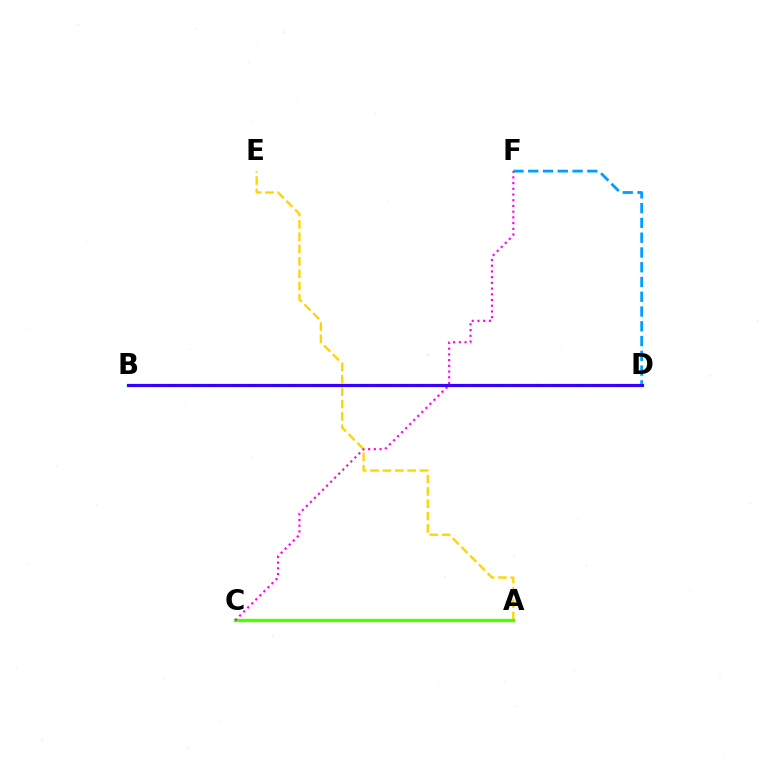{('B', 'D'): [{'color': '#00ff86', 'line_style': 'solid', 'thickness': 2.48}, {'color': '#ff0000', 'line_style': 'dotted', 'thickness': 2.12}, {'color': '#3700ff', 'line_style': 'solid', 'thickness': 2.14}], ('D', 'F'): [{'color': '#009eff', 'line_style': 'dashed', 'thickness': 2.01}], ('A', 'E'): [{'color': '#ffd500', 'line_style': 'dashed', 'thickness': 1.68}], ('A', 'C'): [{'color': '#4fff00', 'line_style': 'solid', 'thickness': 2.44}], ('C', 'F'): [{'color': '#ff00ed', 'line_style': 'dotted', 'thickness': 1.55}]}